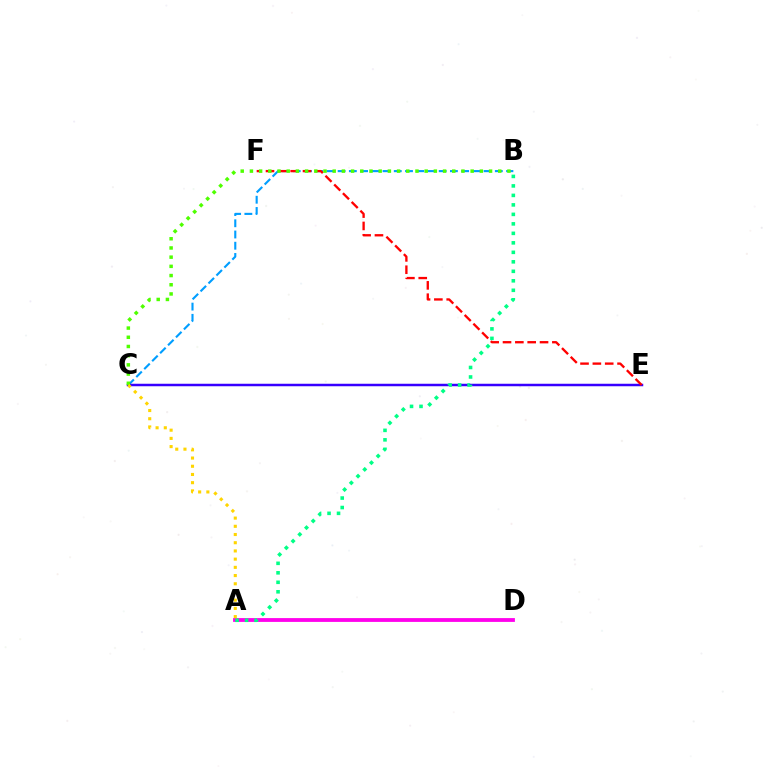{('B', 'C'): [{'color': '#009eff', 'line_style': 'dashed', 'thickness': 1.53}, {'color': '#4fff00', 'line_style': 'dotted', 'thickness': 2.5}], ('A', 'D'): [{'color': '#ff00ed', 'line_style': 'solid', 'thickness': 2.74}], ('C', 'E'): [{'color': '#3700ff', 'line_style': 'solid', 'thickness': 1.8}], ('A', 'B'): [{'color': '#00ff86', 'line_style': 'dotted', 'thickness': 2.58}], ('E', 'F'): [{'color': '#ff0000', 'line_style': 'dashed', 'thickness': 1.68}], ('A', 'C'): [{'color': '#ffd500', 'line_style': 'dotted', 'thickness': 2.23}]}